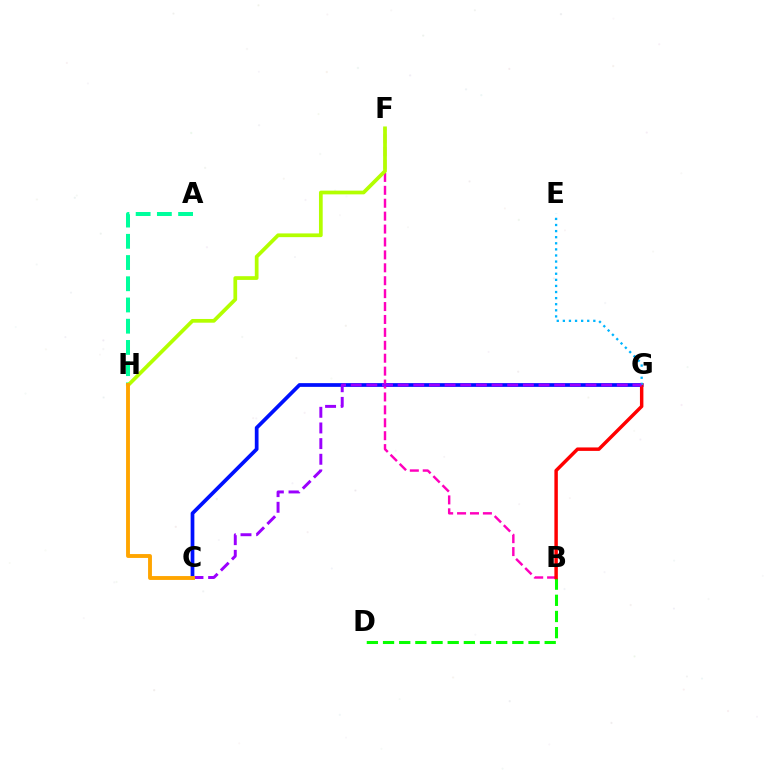{('B', 'D'): [{'color': '#08ff00', 'line_style': 'dashed', 'thickness': 2.2}], ('C', 'G'): [{'color': '#0010ff', 'line_style': 'solid', 'thickness': 2.68}, {'color': '#9b00ff', 'line_style': 'dashed', 'thickness': 2.13}], ('B', 'F'): [{'color': '#ff00bd', 'line_style': 'dashed', 'thickness': 1.75}], ('B', 'G'): [{'color': '#ff0000', 'line_style': 'solid', 'thickness': 2.49}], ('A', 'H'): [{'color': '#00ff9d', 'line_style': 'dashed', 'thickness': 2.88}], ('E', 'G'): [{'color': '#00b5ff', 'line_style': 'dotted', 'thickness': 1.66}], ('F', 'H'): [{'color': '#b3ff00', 'line_style': 'solid', 'thickness': 2.68}], ('C', 'H'): [{'color': '#ffa500', 'line_style': 'solid', 'thickness': 2.79}]}